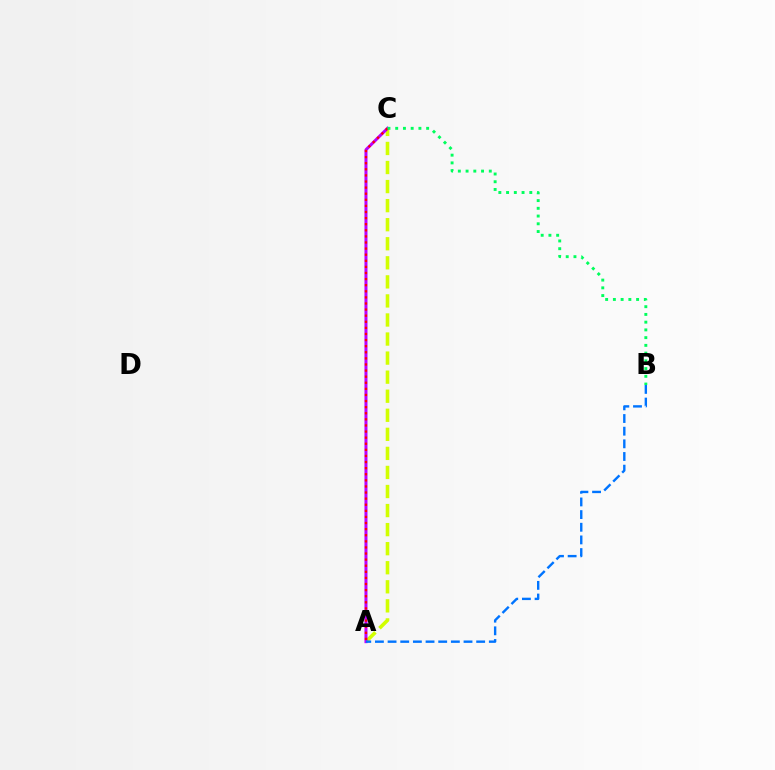{('A', 'C'): [{'color': '#d1ff00', 'line_style': 'dashed', 'thickness': 2.59}, {'color': '#b900ff', 'line_style': 'solid', 'thickness': 2.16}, {'color': '#ff0000', 'line_style': 'dotted', 'thickness': 1.66}], ('B', 'C'): [{'color': '#00ff5c', 'line_style': 'dotted', 'thickness': 2.1}], ('A', 'B'): [{'color': '#0074ff', 'line_style': 'dashed', 'thickness': 1.72}]}